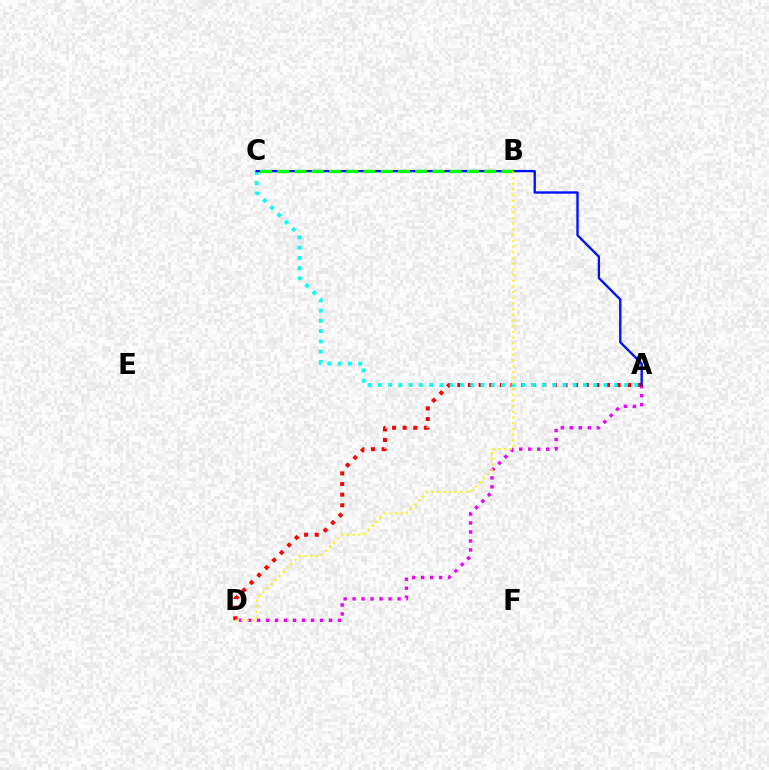{('A', 'D'): [{'color': '#ee00ff', 'line_style': 'dotted', 'thickness': 2.44}, {'color': '#ff0000', 'line_style': 'dotted', 'thickness': 2.88}], ('A', 'C'): [{'color': '#00fff6', 'line_style': 'dotted', 'thickness': 2.79}, {'color': '#0010ff', 'line_style': 'solid', 'thickness': 1.68}], ('B', 'C'): [{'color': '#08ff00', 'line_style': 'dashed', 'thickness': 2.34}], ('B', 'D'): [{'color': '#fcf500', 'line_style': 'dotted', 'thickness': 1.55}]}